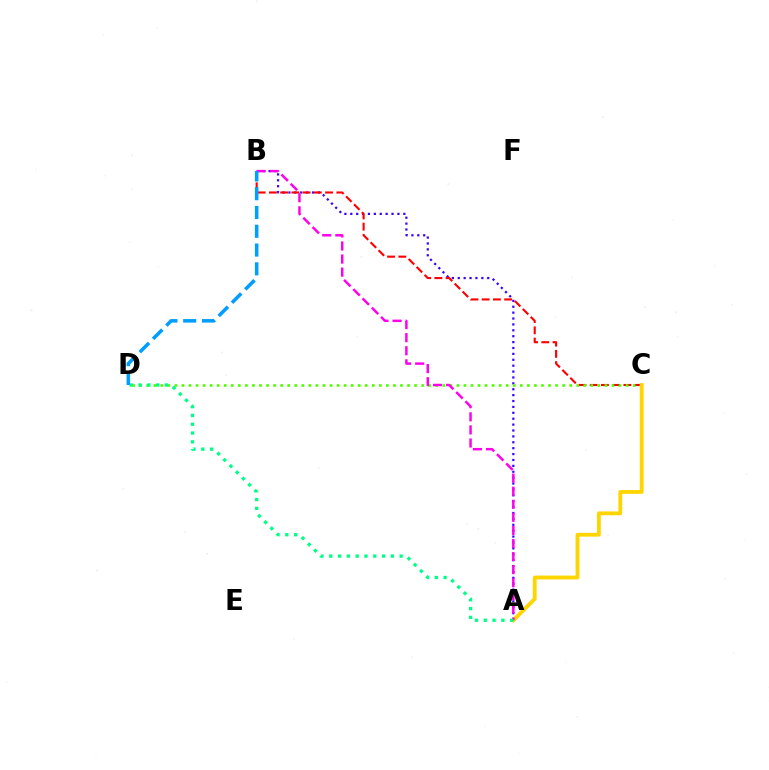{('A', 'B'): [{'color': '#3700ff', 'line_style': 'dotted', 'thickness': 1.6}, {'color': '#ff00ed', 'line_style': 'dashed', 'thickness': 1.78}], ('B', 'C'): [{'color': '#ff0000', 'line_style': 'dashed', 'thickness': 1.53}], ('C', 'D'): [{'color': '#4fff00', 'line_style': 'dotted', 'thickness': 1.92}], ('A', 'C'): [{'color': '#ffd500', 'line_style': 'solid', 'thickness': 2.76}], ('A', 'D'): [{'color': '#00ff86', 'line_style': 'dotted', 'thickness': 2.39}], ('B', 'D'): [{'color': '#009eff', 'line_style': 'dashed', 'thickness': 2.55}]}